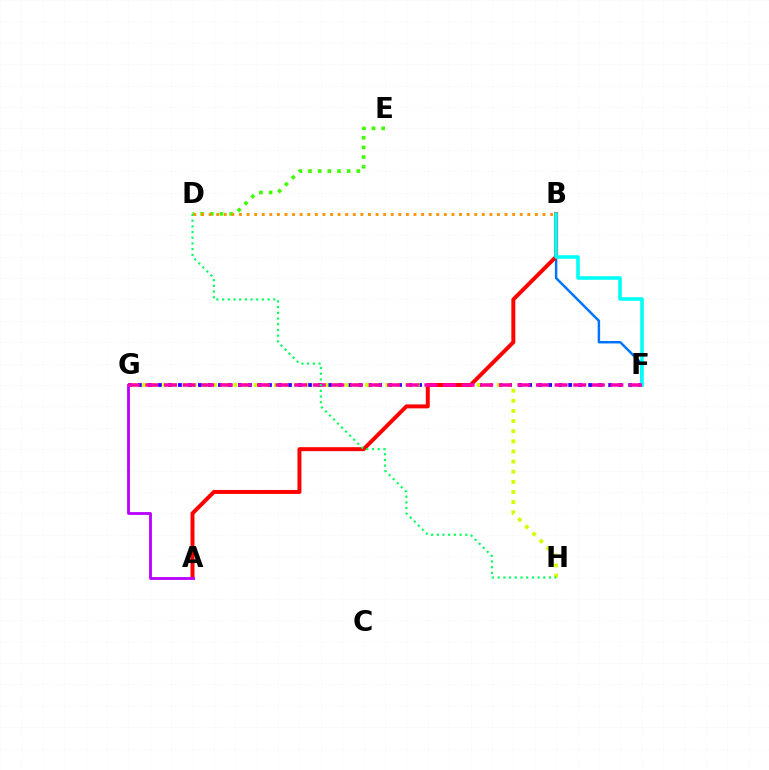{('F', 'G'): [{'color': '#2500ff', 'line_style': 'dotted', 'thickness': 2.72}, {'color': '#ff00ac', 'line_style': 'dashed', 'thickness': 2.53}], ('D', 'E'): [{'color': '#3dff00', 'line_style': 'dotted', 'thickness': 2.63}], ('B', 'F'): [{'color': '#0074ff', 'line_style': 'solid', 'thickness': 1.78}, {'color': '#00fff6', 'line_style': 'solid', 'thickness': 2.57}], ('G', 'H'): [{'color': '#d1ff00', 'line_style': 'dotted', 'thickness': 2.75}], ('A', 'B'): [{'color': '#ff0000', 'line_style': 'solid', 'thickness': 2.85}], ('A', 'G'): [{'color': '#b900ff', 'line_style': 'solid', 'thickness': 2.02}], ('D', 'H'): [{'color': '#00ff5c', 'line_style': 'dotted', 'thickness': 1.55}], ('B', 'D'): [{'color': '#ff9400', 'line_style': 'dotted', 'thickness': 2.06}]}